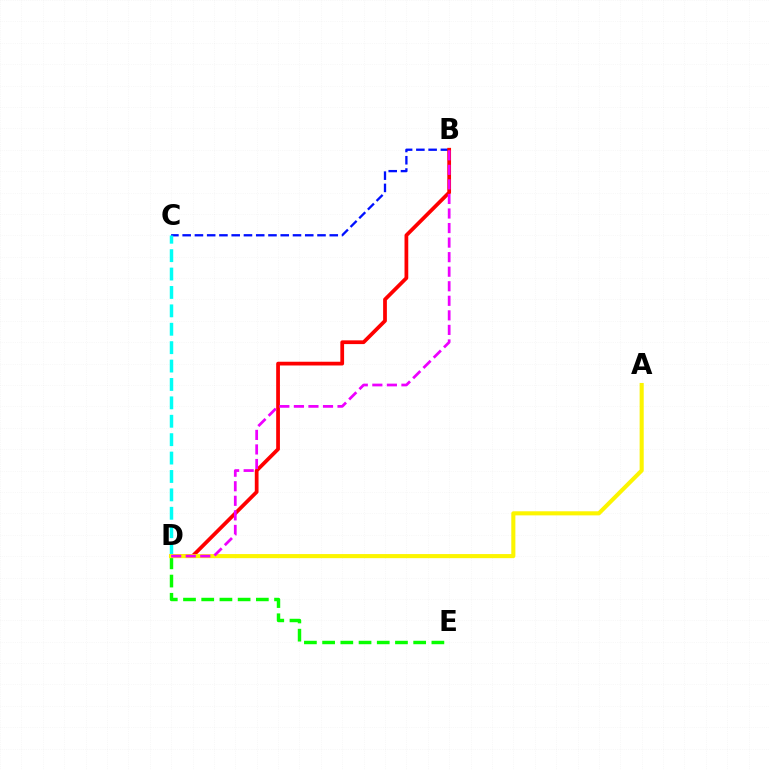{('D', 'E'): [{'color': '#08ff00', 'line_style': 'dashed', 'thickness': 2.47}], ('B', 'C'): [{'color': '#0010ff', 'line_style': 'dashed', 'thickness': 1.67}], ('B', 'D'): [{'color': '#ff0000', 'line_style': 'solid', 'thickness': 2.7}, {'color': '#ee00ff', 'line_style': 'dashed', 'thickness': 1.98}], ('C', 'D'): [{'color': '#00fff6', 'line_style': 'dashed', 'thickness': 2.5}], ('A', 'D'): [{'color': '#fcf500', 'line_style': 'solid', 'thickness': 2.94}]}